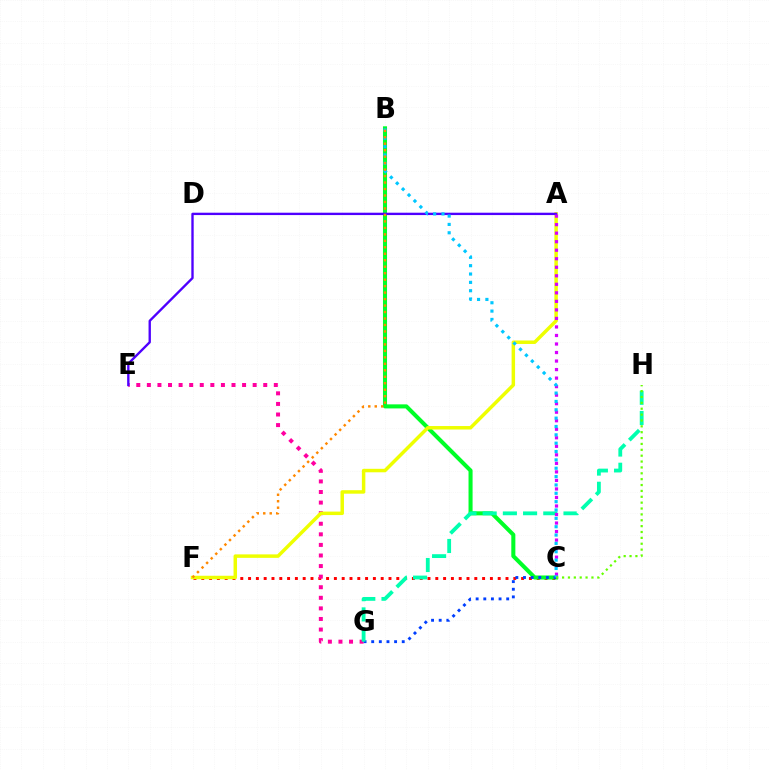{('C', 'F'): [{'color': '#ff0000', 'line_style': 'dotted', 'thickness': 2.12}], ('E', 'G'): [{'color': '#ff00a0', 'line_style': 'dotted', 'thickness': 2.87}], ('B', 'C'): [{'color': '#00ff27', 'line_style': 'solid', 'thickness': 2.92}, {'color': '#00c7ff', 'line_style': 'dotted', 'thickness': 2.27}], ('A', 'F'): [{'color': '#eeff00', 'line_style': 'solid', 'thickness': 2.51}], ('C', 'G'): [{'color': '#003fff', 'line_style': 'dotted', 'thickness': 2.07}], ('G', 'H'): [{'color': '#00ffaf', 'line_style': 'dashed', 'thickness': 2.75}], ('A', 'E'): [{'color': '#4f00ff', 'line_style': 'solid', 'thickness': 1.7}], ('A', 'C'): [{'color': '#d600ff', 'line_style': 'dotted', 'thickness': 2.32}], ('B', 'F'): [{'color': '#ff8800', 'line_style': 'dotted', 'thickness': 1.76}], ('C', 'H'): [{'color': '#66ff00', 'line_style': 'dotted', 'thickness': 1.6}]}